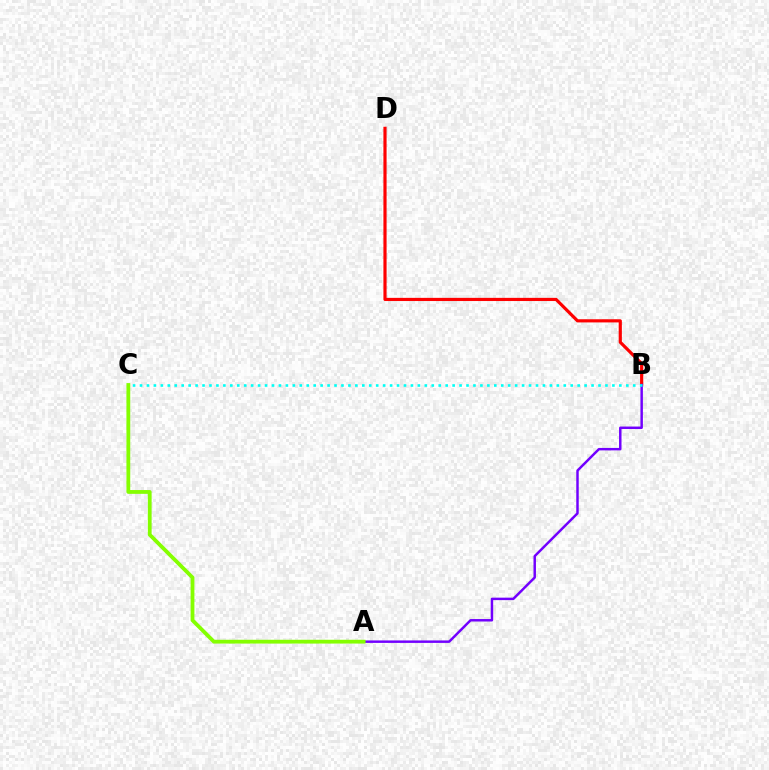{('B', 'D'): [{'color': '#ff0000', 'line_style': 'solid', 'thickness': 2.28}], ('A', 'B'): [{'color': '#7200ff', 'line_style': 'solid', 'thickness': 1.77}], ('A', 'C'): [{'color': '#84ff00', 'line_style': 'solid', 'thickness': 2.73}], ('B', 'C'): [{'color': '#00fff6', 'line_style': 'dotted', 'thickness': 1.89}]}